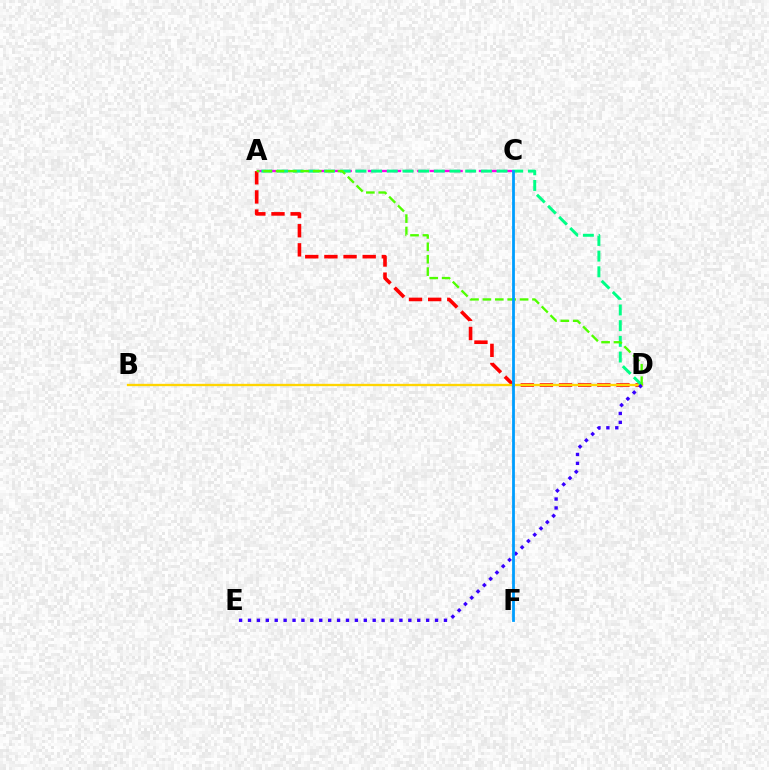{('A', 'D'): [{'color': '#ff0000', 'line_style': 'dashed', 'thickness': 2.6}, {'color': '#00ff86', 'line_style': 'dashed', 'thickness': 2.13}, {'color': '#4fff00', 'line_style': 'dashed', 'thickness': 1.68}], ('A', 'C'): [{'color': '#ff00ed', 'line_style': 'dashed', 'thickness': 1.67}], ('B', 'D'): [{'color': '#ffd500', 'line_style': 'solid', 'thickness': 1.68}], ('D', 'E'): [{'color': '#3700ff', 'line_style': 'dotted', 'thickness': 2.42}], ('C', 'F'): [{'color': '#009eff', 'line_style': 'solid', 'thickness': 2.01}]}